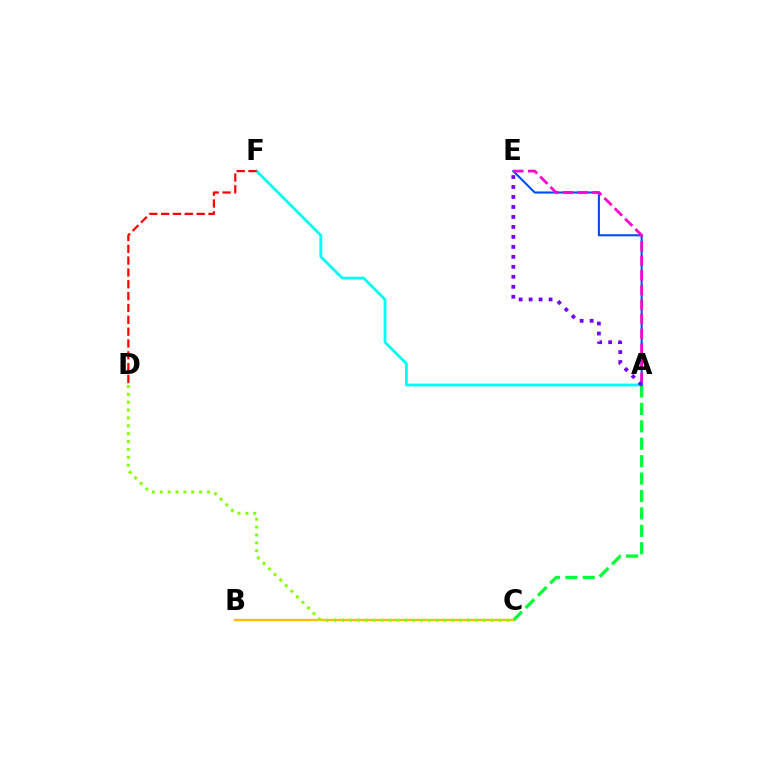{('A', 'F'): [{'color': '#00fff6', 'line_style': 'solid', 'thickness': 2.01}], ('A', 'C'): [{'color': '#00ff39', 'line_style': 'dashed', 'thickness': 2.37}], ('D', 'F'): [{'color': '#ff0000', 'line_style': 'dashed', 'thickness': 1.61}], ('B', 'C'): [{'color': '#ffbd00', 'line_style': 'solid', 'thickness': 1.64}], ('A', 'E'): [{'color': '#004bff', 'line_style': 'solid', 'thickness': 1.5}, {'color': '#ff00cf', 'line_style': 'dashed', 'thickness': 1.98}, {'color': '#7200ff', 'line_style': 'dotted', 'thickness': 2.71}], ('C', 'D'): [{'color': '#84ff00', 'line_style': 'dotted', 'thickness': 2.14}]}